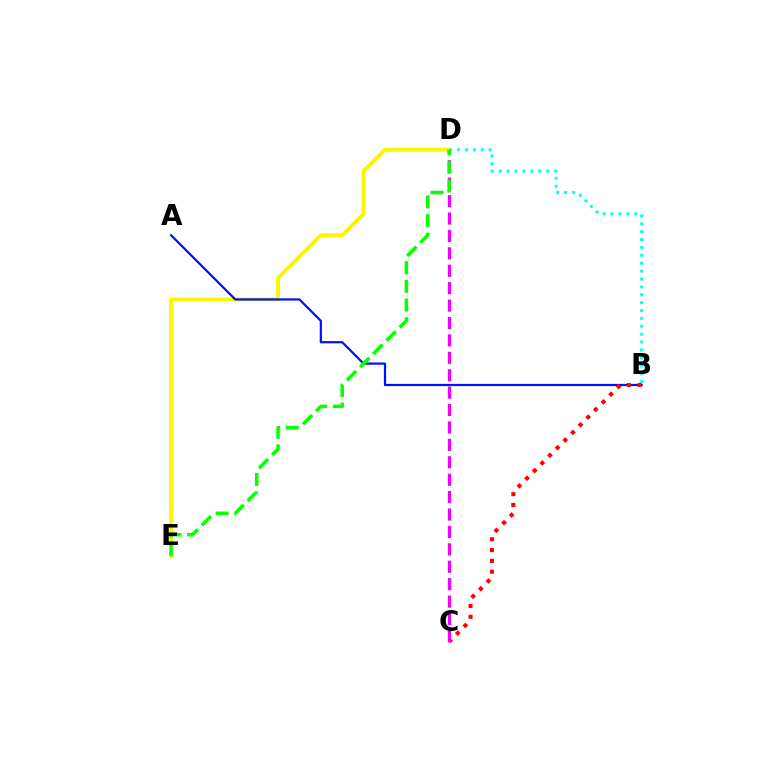{('D', 'E'): [{'color': '#fcf500', 'line_style': 'solid', 'thickness': 2.82}, {'color': '#08ff00', 'line_style': 'dashed', 'thickness': 2.54}], ('A', 'B'): [{'color': '#0010ff', 'line_style': 'solid', 'thickness': 1.59}], ('B', 'D'): [{'color': '#00fff6', 'line_style': 'dotted', 'thickness': 2.14}], ('B', 'C'): [{'color': '#ff0000', 'line_style': 'dotted', 'thickness': 2.93}], ('C', 'D'): [{'color': '#ee00ff', 'line_style': 'dashed', 'thickness': 2.37}]}